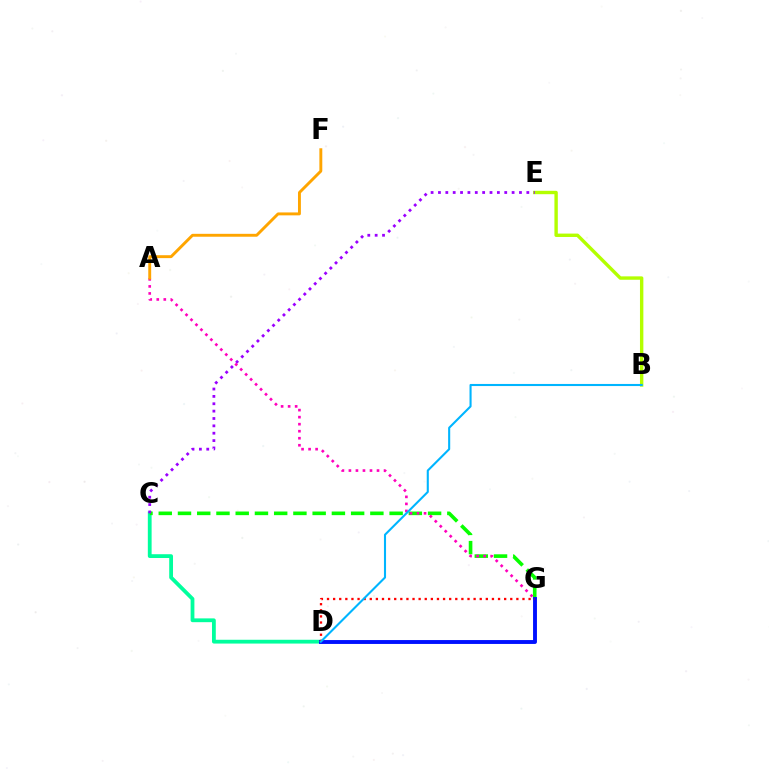{('B', 'E'): [{'color': '#b3ff00', 'line_style': 'solid', 'thickness': 2.44}], ('C', 'D'): [{'color': '#00ff9d', 'line_style': 'solid', 'thickness': 2.73}], ('C', 'G'): [{'color': '#08ff00', 'line_style': 'dashed', 'thickness': 2.61}], ('A', 'G'): [{'color': '#ff00bd', 'line_style': 'dotted', 'thickness': 1.91}], ('D', 'G'): [{'color': '#0010ff', 'line_style': 'solid', 'thickness': 2.8}, {'color': '#ff0000', 'line_style': 'dotted', 'thickness': 1.66}], ('B', 'D'): [{'color': '#00b5ff', 'line_style': 'solid', 'thickness': 1.51}], ('A', 'F'): [{'color': '#ffa500', 'line_style': 'solid', 'thickness': 2.09}], ('C', 'E'): [{'color': '#9b00ff', 'line_style': 'dotted', 'thickness': 2.0}]}